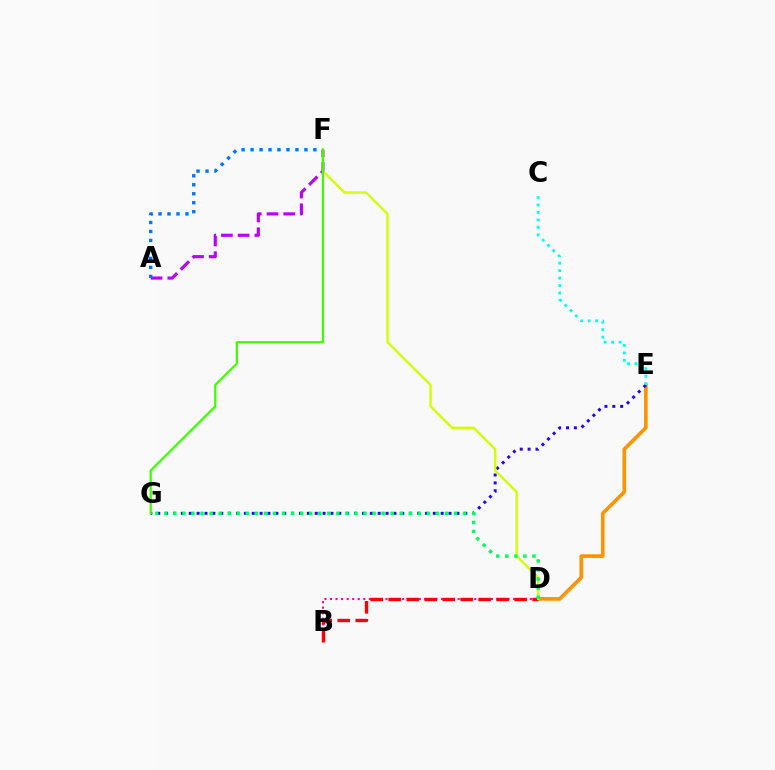{('D', 'E'): [{'color': '#ff9400', 'line_style': 'solid', 'thickness': 2.64}], ('B', 'D'): [{'color': '#ff00ac', 'line_style': 'dotted', 'thickness': 1.51}, {'color': '#ff0000', 'line_style': 'dashed', 'thickness': 2.44}], ('A', 'F'): [{'color': '#b900ff', 'line_style': 'dashed', 'thickness': 2.28}, {'color': '#0074ff', 'line_style': 'dotted', 'thickness': 2.44}], ('E', 'G'): [{'color': '#2500ff', 'line_style': 'dotted', 'thickness': 2.14}], ('C', 'E'): [{'color': '#00fff6', 'line_style': 'dotted', 'thickness': 2.03}], ('D', 'F'): [{'color': '#d1ff00', 'line_style': 'solid', 'thickness': 1.7}], ('F', 'G'): [{'color': '#3dff00', 'line_style': 'solid', 'thickness': 1.62}], ('D', 'G'): [{'color': '#00ff5c', 'line_style': 'dotted', 'thickness': 2.46}]}